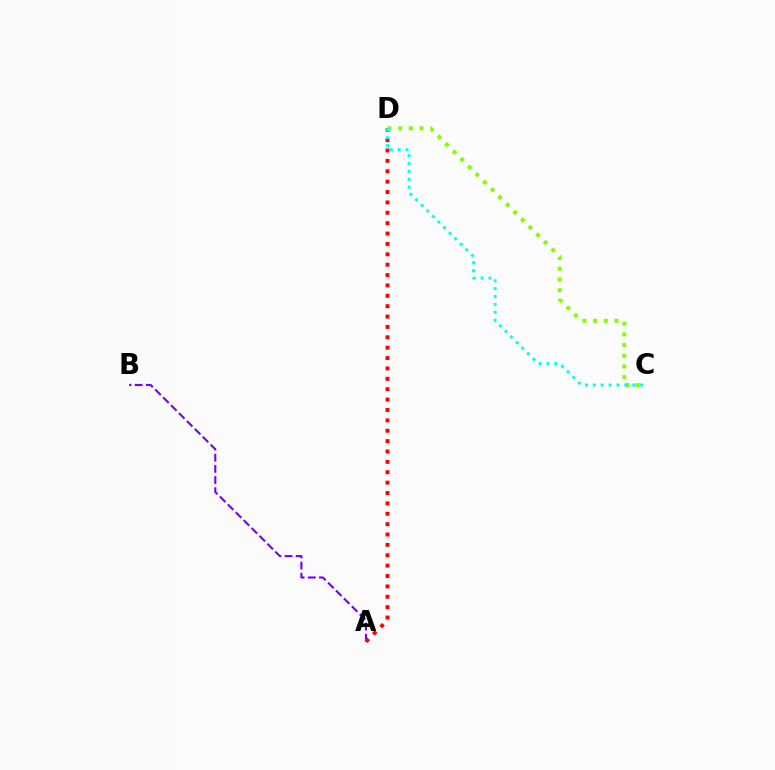{('A', 'B'): [{'color': '#7200ff', 'line_style': 'dashed', 'thickness': 1.52}], ('A', 'D'): [{'color': '#ff0000', 'line_style': 'dotted', 'thickness': 2.82}], ('C', 'D'): [{'color': '#84ff00', 'line_style': 'dotted', 'thickness': 2.9}, {'color': '#00fff6', 'line_style': 'dotted', 'thickness': 2.14}]}